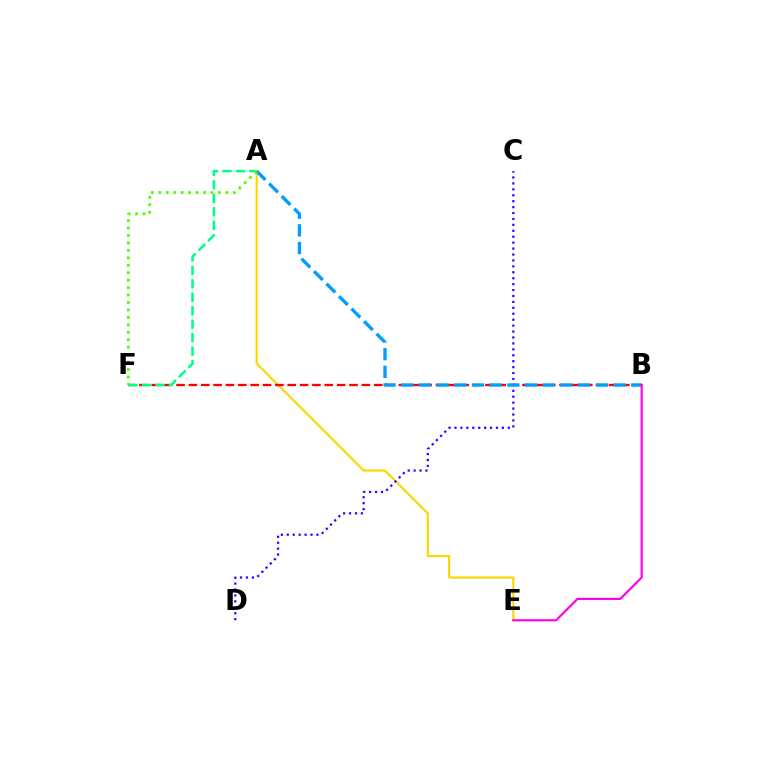{('A', 'E'): [{'color': '#ffd500', 'line_style': 'solid', 'thickness': 1.56}], ('C', 'D'): [{'color': '#3700ff', 'line_style': 'dotted', 'thickness': 1.61}], ('B', 'F'): [{'color': '#ff0000', 'line_style': 'dashed', 'thickness': 1.68}], ('A', 'F'): [{'color': '#00ff86', 'line_style': 'dashed', 'thickness': 1.83}, {'color': '#4fff00', 'line_style': 'dotted', 'thickness': 2.02}], ('A', 'B'): [{'color': '#009eff', 'line_style': 'dashed', 'thickness': 2.4}], ('B', 'E'): [{'color': '#ff00ed', 'line_style': 'solid', 'thickness': 1.56}]}